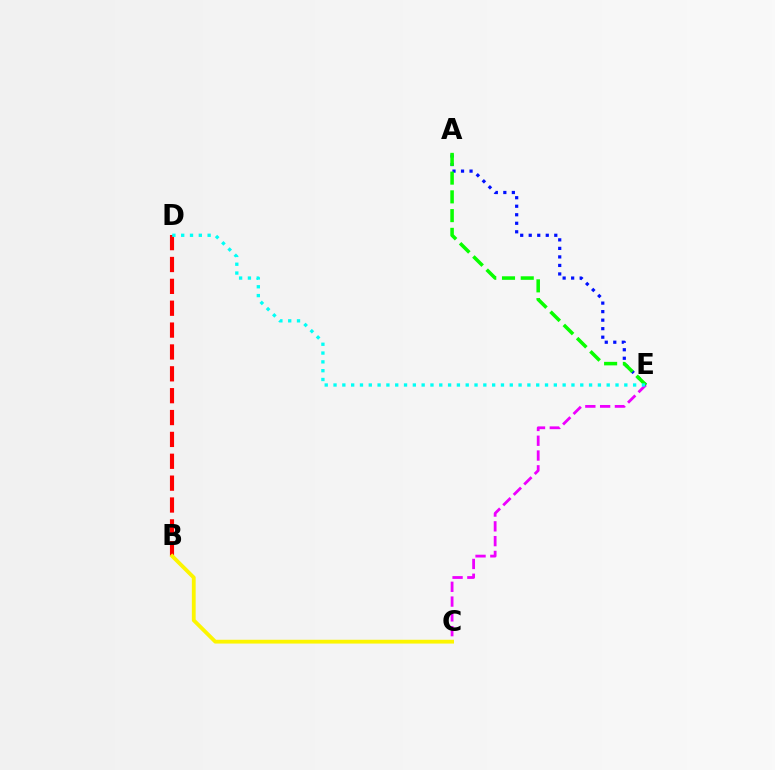{('C', 'E'): [{'color': '#ee00ff', 'line_style': 'dashed', 'thickness': 2.01}], ('B', 'D'): [{'color': '#ff0000', 'line_style': 'dashed', 'thickness': 2.97}], ('B', 'C'): [{'color': '#fcf500', 'line_style': 'solid', 'thickness': 2.74}], ('A', 'E'): [{'color': '#0010ff', 'line_style': 'dotted', 'thickness': 2.32}, {'color': '#08ff00', 'line_style': 'dashed', 'thickness': 2.55}], ('D', 'E'): [{'color': '#00fff6', 'line_style': 'dotted', 'thickness': 2.39}]}